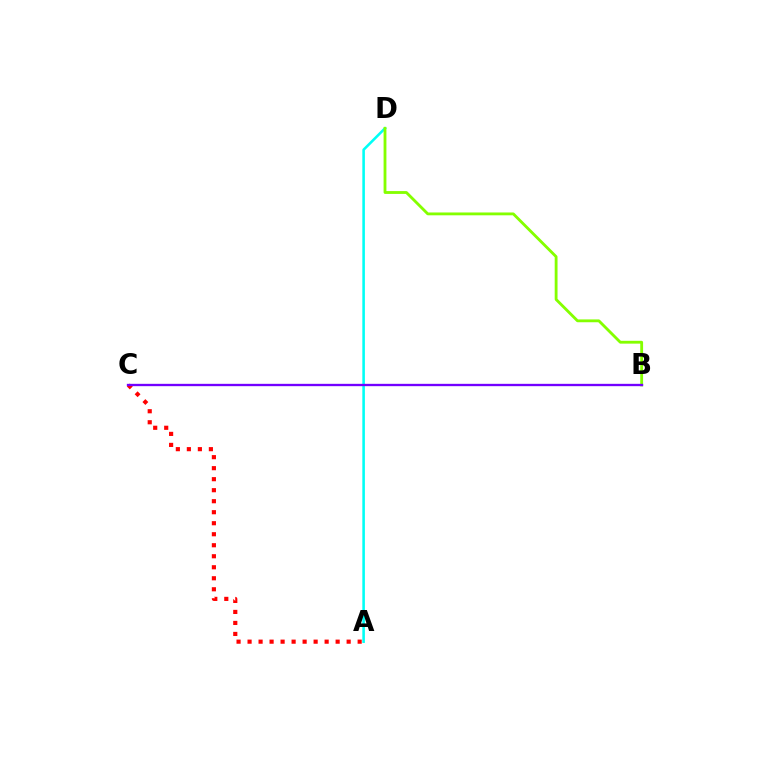{('A', 'D'): [{'color': '#00fff6', 'line_style': 'solid', 'thickness': 1.85}], ('A', 'C'): [{'color': '#ff0000', 'line_style': 'dotted', 'thickness': 2.99}], ('B', 'D'): [{'color': '#84ff00', 'line_style': 'solid', 'thickness': 2.04}], ('B', 'C'): [{'color': '#7200ff', 'line_style': 'solid', 'thickness': 1.68}]}